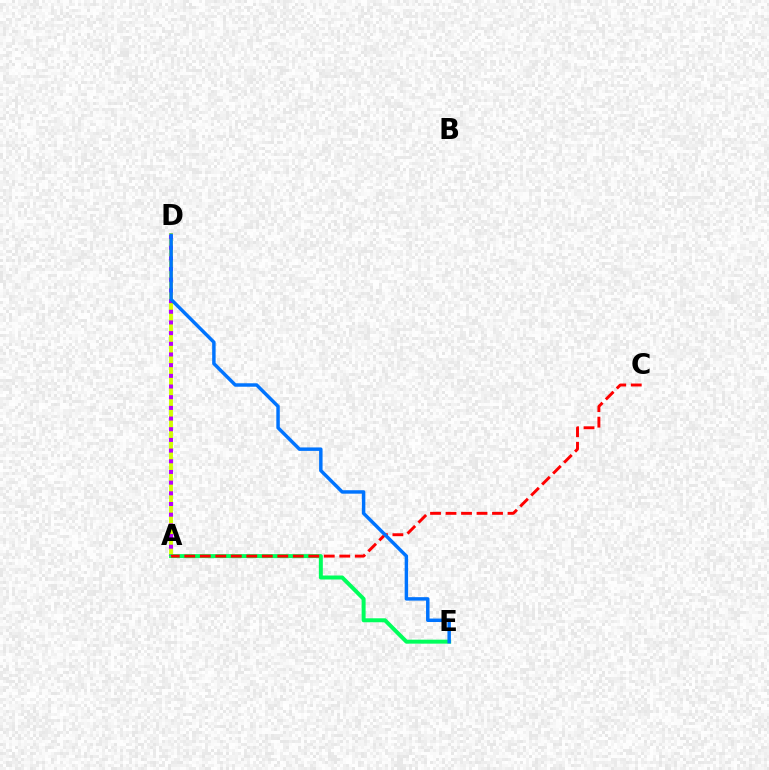{('A', 'D'): [{'color': '#d1ff00', 'line_style': 'solid', 'thickness': 2.8}, {'color': '#b900ff', 'line_style': 'dotted', 'thickness': 2.9}], ('A', 'E'): [{'color': '#00ff5c', 'line_style': 'solid', 'thickness': 2.87}], ('A', 'C'): [{'color': '#ff0000', 'line_style': 'dashed', 'thickness': 2.11}], ('D', 'E'): [{'color': '#0074ff', 'line_style': 'solid', 'thickness': 2.49}]}